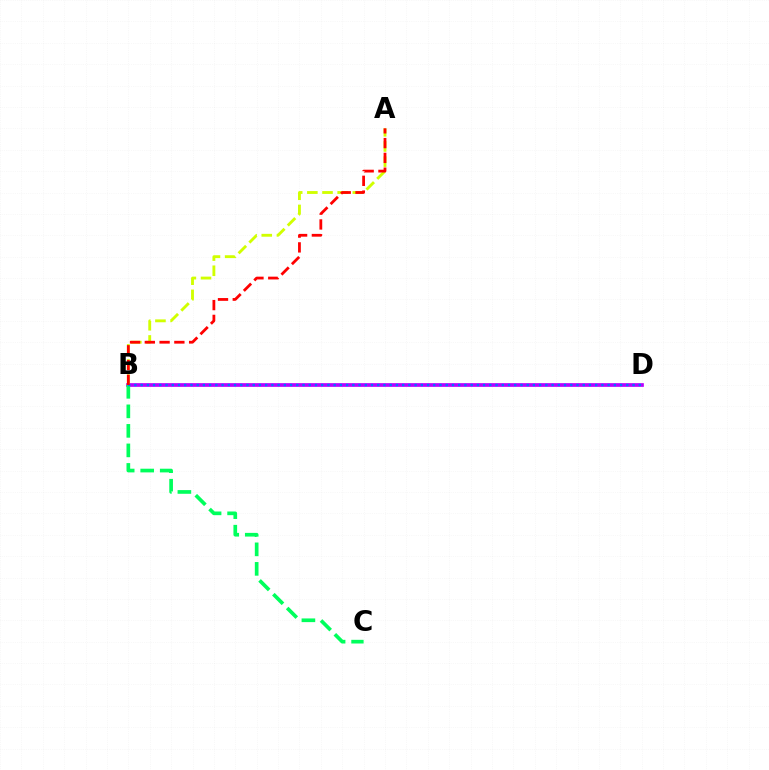{('B', 'D'): [{'color': '#b900ff', 'line_style': 'solid', 'thickness': 2.66}, {'color': '#0074ff', 'line_style': 'dotted', 'thickness': 1.69}], ('B', 'C'): [{'color': '#00ff5c', 'line_style': 'dashed', 'thickness': 2.65}], ('A', 'B'): [{'color': '#d1ff00', 'line_style': 'dashed', 'thickness': 2.06}, {'color': '#ff0000', 'line_style': 'dashed', 'thickness': 2.01}]}